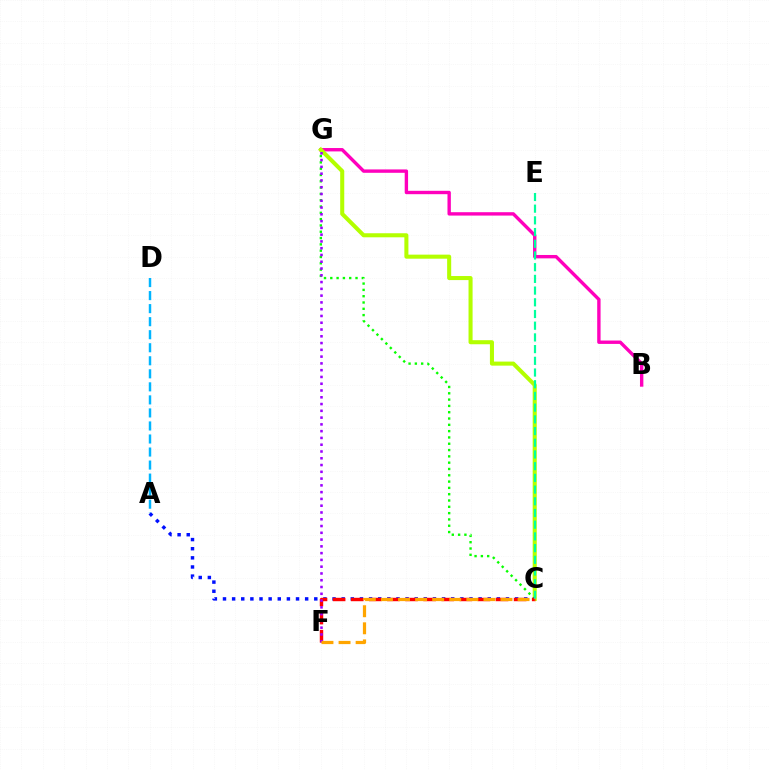{('C', 'G'): [{'color': '#08ff00', 'line_style': 'dotted', 'thickness': 1.71}, {'color': '#b3ff00', 'line_style': 'solid', 'thickness': 2.92}], ('B', 'G'): [{'color': '#ff00bd', 'line_style': 'solid', 'thickness': 2.44}], ('A', 'C'): [{'color': '#0010ff', 'line_style': 'dotted', 'thickness': 2.48}], ('A', 'D'): [{'color': '#00b5ff', 'line_style': 'dashed', 'thickness': 1.77}], ('C', 'F'): [{'color': '#ff0000', 'line_style': 'dashed', 'thickness': 2.46}, {'color': '#ffa500', 'line_style': 'dashed', 'thickness': 2.32}], ('C', 'E'): [{'color': '#00ff9d', 'line_style': 'dashed', 'thickness': 1.59}], ('F', 'G'): [{'color': '#9b00ff', 'line_style': 'dotted', 'thickness': 1.84}]}